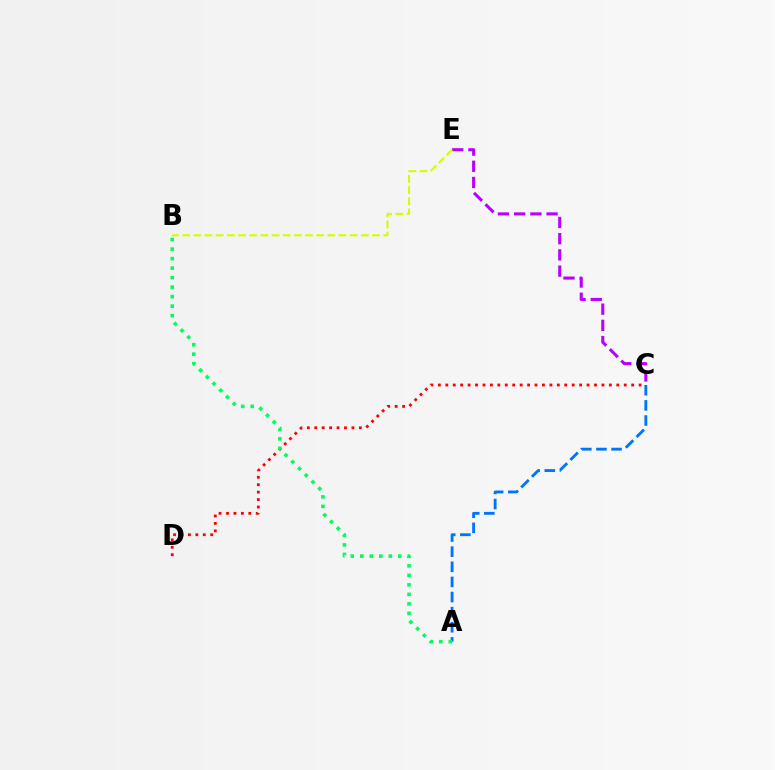{('A', 'C'): [{'color': '#0074ff', 'line_style': 'dashed', 'thickness': 2.05}], ('C', 'D'): [{'color': '#ff0000', 'line_style': 'dotted', 'thickness': 2.02}], ('C', 'E'): [{'color': '#b900ff', 'line_style': 'dashed', 'thickness': 2.2}], ('A', 'B'): [{'color': '#00ff5c', 'line_style': 'dotted', 'thickness': 2.58}], ('B', 'E'): [{'color': '#d1ff00', 'line_style': 'dashed', 'thickness': 1.52}]}